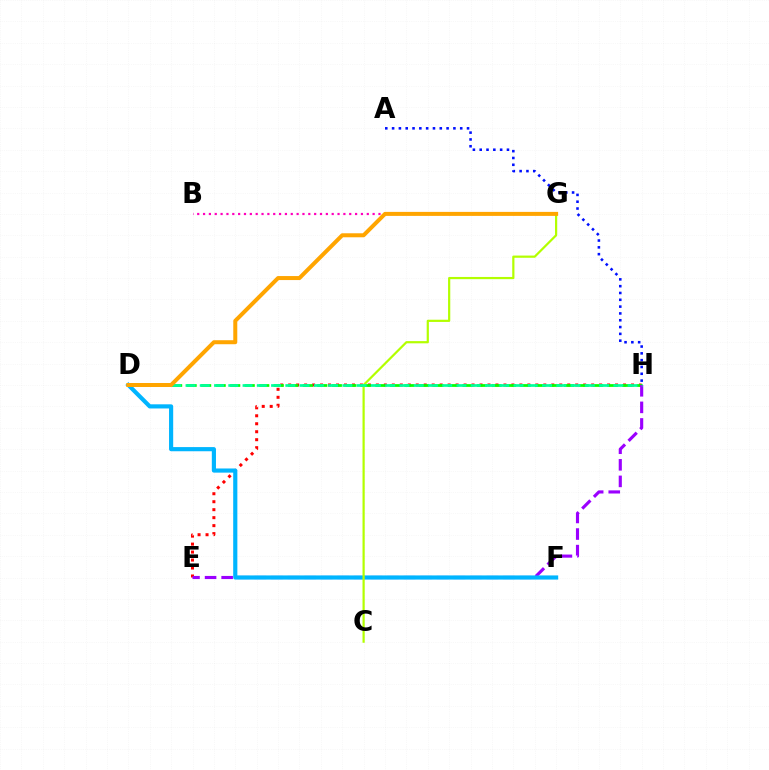{('E', 'H'): [{'color': '#ff0000', 'line_style': 'dotted', 'thickness': 2.17}, {'color': '#9b00ff', 'line_style': 'dashed', 'thickness': 2.25}], ('D', 'H'): [{'color': '#08ff00', 'line_style': 'dashed', 'thickness': 1.97}, {'color': '#00ff9d', 'line_style': 'dashed', 'thickness': 1.94}], ('D', 'F'): [{'color': '#00b5ff', 'line_style': 'solid', 'thickness': 2.99}], ('C', 'G'): [{'color': '#b3ff00', 'line_style': 'solid', 'thickness': 1.59}], ('A', 'H'): [{'color': '#0010ff', 'line_style': 'dotted', 'thickness': 1.85}], ('B', 'G'): [{'color': '#ff00bd', 'line_style': 'dotted', 'thickness': 1.59}], ('D', 'G'): [{'color': '#ffa500', 'line_style': 'solid', 'thickness': 2.88}]}